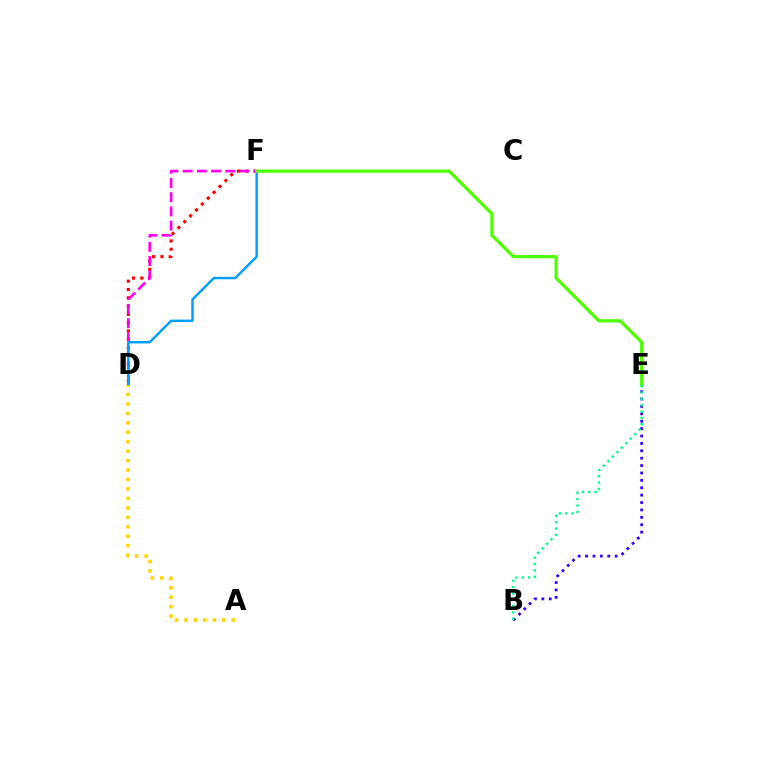{('B', 'E'): [{'color': '#3700ff', 'line_style': 'dotted', 'thickness': 2.01}, {'color': '#00ff86', 'line_style': 'dotted', 'thickness': 1.72}], ('D', 'F'): [{'color': '#ff0000', 'line_style': 'dotted', 'thickness': 2.26}, {'color': '#ff00ed', 'line_style': 'dashed', 'thickness': 1.93}, {'color': '#009eff', 'line_style': 'solid', 'thickness': 1.75}], ('E', 'F'): [{'color': '#4fff00', 'line_style': 'solid', 'thickness': 2.32}], ('A', 'D'): [{'color': '#ffd500', 'line_style': 'dotted', 'thickness': 2.57}]}